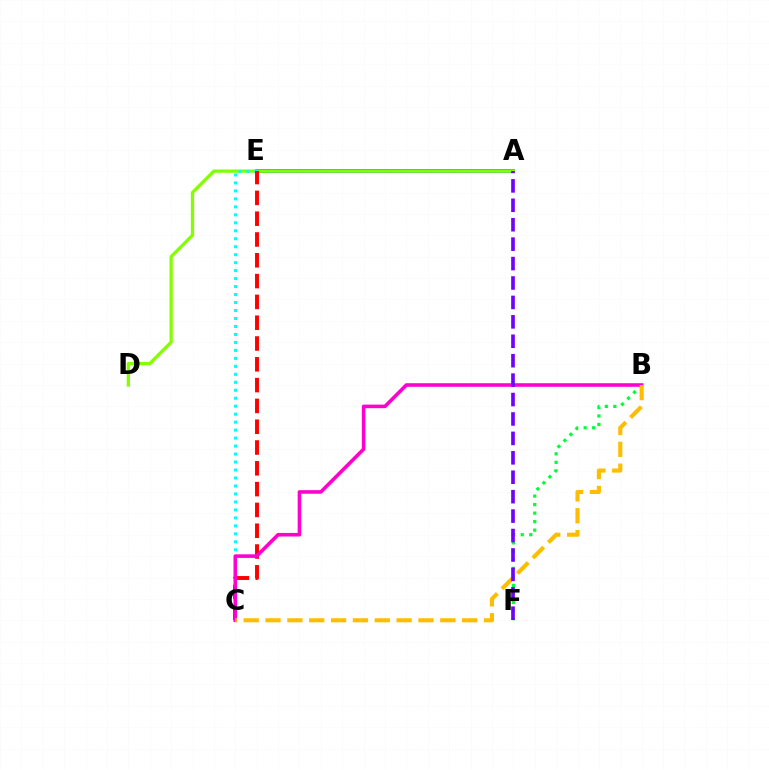{('A', 'E'): [{'color': '#004bff', 'line_style': 'solid', 'thickness': 2.57}], ('B', 'F'): [{'color': '#00ff39', 'line_style': 'dotted', 'thickness': 2.31}], ('A', 'D'): [{'color': '#84ff00', 'line_style': 'solid', 'thickness': 2.37}], ('C', 'E'): [{'color': '#00fff6', 'line_style': 'dotted', 'thickness': 2.17}, {'color': '#ff0000', 'line_style': 'dashed', 'thickness': 2.83}], ('B', 'C'): [{'color': '#ff00cf', 'line_style': 'solid', 'thickness': 2.58}, {'color': '#ffbd00', 'line_style': 'dashed', 'thickness': 2.97}], ('A', 'F'): [{'color': '#7200ff', 'line_style': 'dashed', 'thickness': 2.64}]}